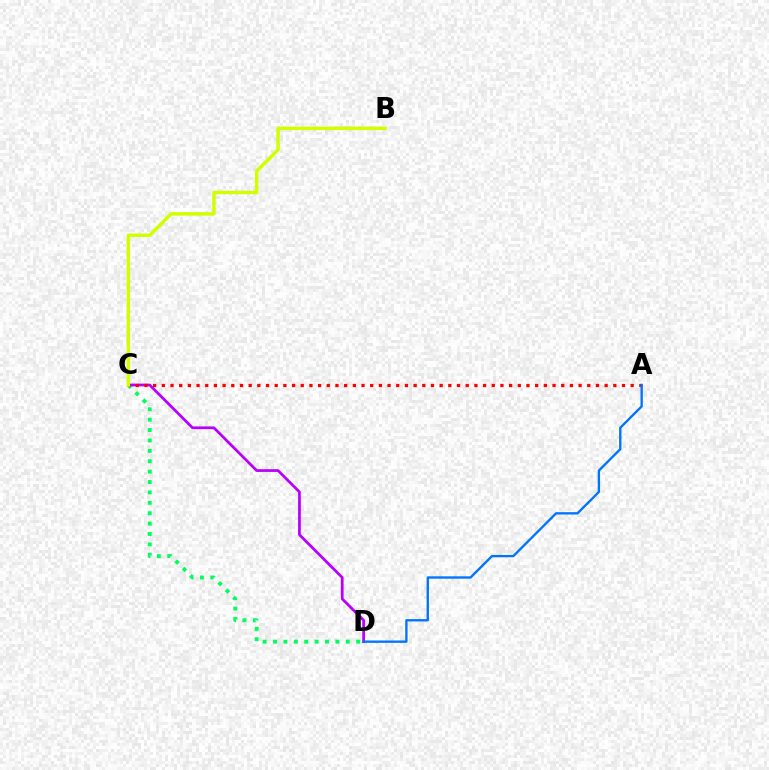{('C', 'D'): [{'color': '#00ff5c', 'line_style': 'dotted', 'thickness': 2.82}, {'color': '#b900ff', 'line_style': 'solid', 'thickness': 1.97}], ('A', 'C'): [{'color': '#ff0000', 'line_style': 'dotted', 'thickness': 2.36}], ('A', 'D'): [{'color': '#0074ff', 'line_style': 'solid', 'thickness': 1.69}], ('B', 'C'): [{'color': '#d1ff00', 'line_style': 'solid', 'thickness': 2.5}]}